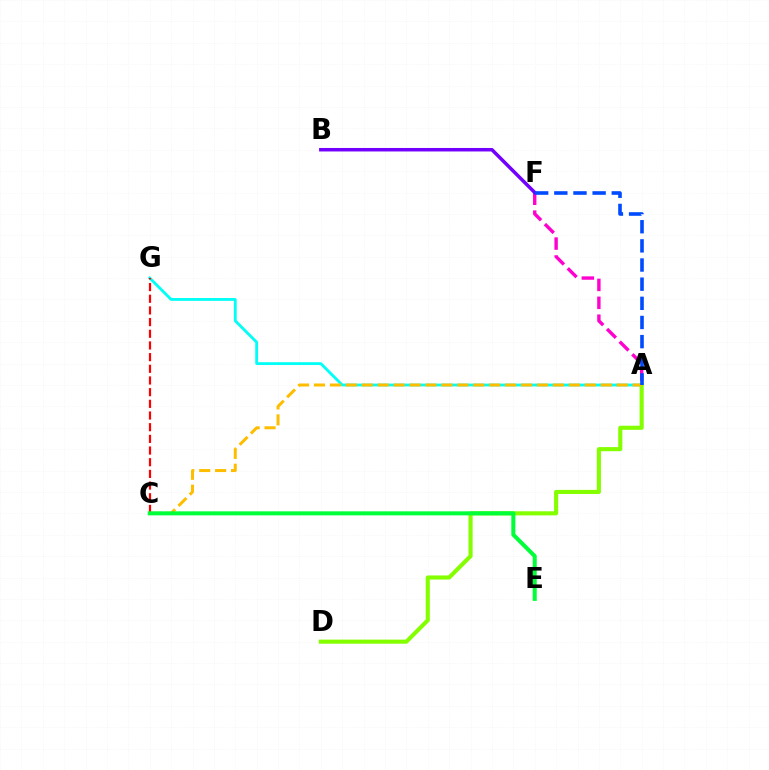{('A', 'F'): [{'color': '#ff00cf', 'line_style': 'dashed', 'thickness': 2.43}, {'color': '#004bff', 'line_style': 'dashed', 'thickness': 2.6}], ('A', 'G'): [{'color': '#00fff6', 'line_style': 'solid', 'thickness': 2.03}], ('A', 'D'): [{'color': '#84ff00', 'line_style': 'solid', 'thickness': 2.96}], ('B', 'F'): [{'color': '#7200ff', 'line_style': 'solid', 'thickness': 2.51}], ('C', 'G'): [{'color': '#ff0000', 'line_style': 'dashed', 'thickness': 1.59}], ('A', 'C'): [{'color': '#ffbd00', 'line_style': 'dashed', 'thickness': 2.16}], ('C', 'E'): [{'color': '#00ff39', 'line_style': 'solid', 'thickness': 2.9}]}